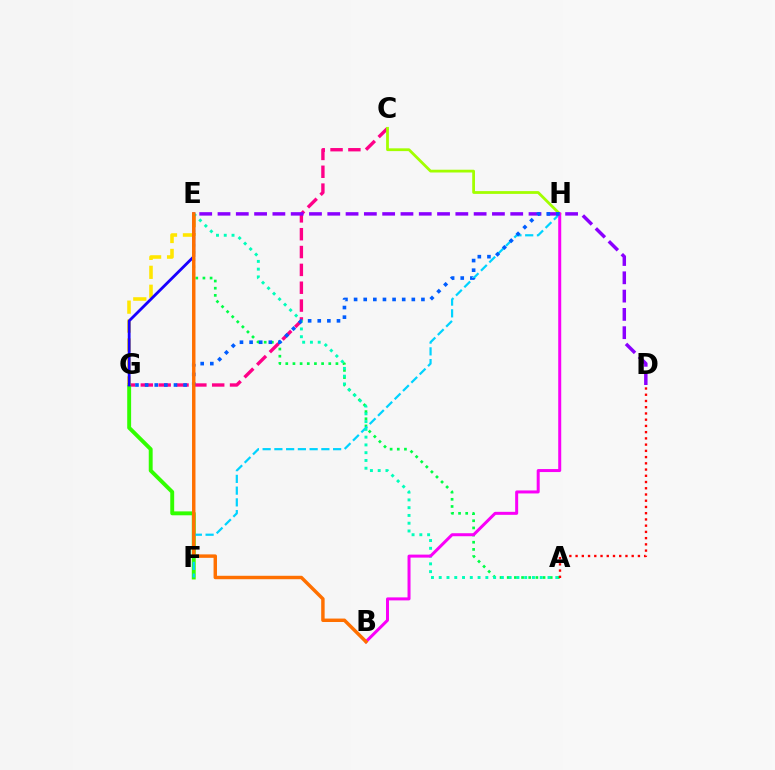{('C', 'G'): [{'color': '#ff0088', 'line_style': 'dashed', 'thickness': 2.42}], ('A', 'E'): [{'color': '#00ff45', 'line_style': 'dotted', 'thickness': 1.95}, {'color': '#00ffbb', 'line_style': 'dotted', 'thickness': 2.11}], ('F', 'G'): [{'color': '#31ff00', 'line_style': 'solid', 'thickness': 2.81}], ('F', 'H'): [{'color': '#00d3ff', 'line_style': 'dashed', 'thickness': 1.6}], ('E', 'G'): [{'color': '#ffe600', 'line_style': 'dashed', 'thickness': 2.57}, {'color': '#1900ff', 'line_style': 'solid', 'thickness': 2.03}], ('C', 'H'): [{'color': '#a2ff00', 'line_style': 'solid', 'thickness': 2.0}], ('D', 'E'): [{'color': '#8a00ff', 'line_style': 'dashed', 'thickness': 2.49}], ('B', 'H'): [{'color': '#fa00f9', 'line_style': 'solid', 'thickness': 2.16}], ('G', 'H'): [{'color': '#005dff', 'line_style': 'dotted', 'thickness': 2.61}], ('A', 'D'): [{'color': '#ff0000', 'line_style': 'dotted', 'thickness': 1.69}], ('B', 'E'): [{'color': '#ff7000', 'line_style': 'solid', 'thickness': 2.48}]}